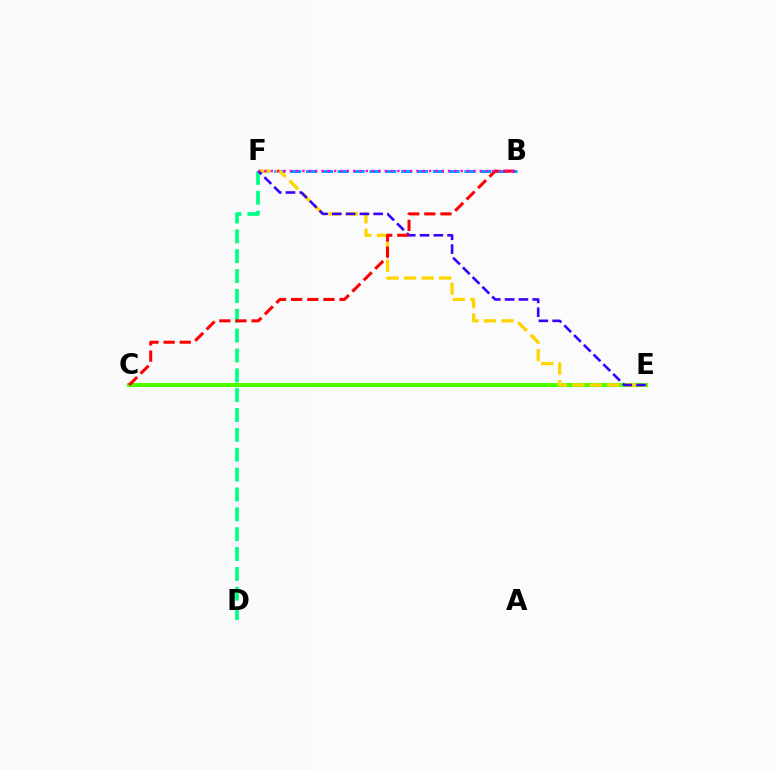{('B', 'F'): [{'color': '#009eff', 'line_style': 'dashed', 'thickness': 2.15}, {'color': '#ff00ed', 'line_style': 'dotted', 'thickness': 1.72}], ('D', 'F'): [{'color': '#00ff86', 'line_style': 'dashed', 'thickness': 2.7}], ('C', 'E'): [{'color': '#4fff00', 'line_style': 'solid', 'thickness': 2.96}], ('E', 'F'): [{'color': '#ffd500', 'line_style': 'dashed', 'thickness': 2.38}, {'color': '#3700ff', 'line_style': 'dashed', 'thickness': 1.87}], ('B', 'C'): [{'color': '#ff0000', 'line_style': 'dashed', 'thickness': 2.19}]}